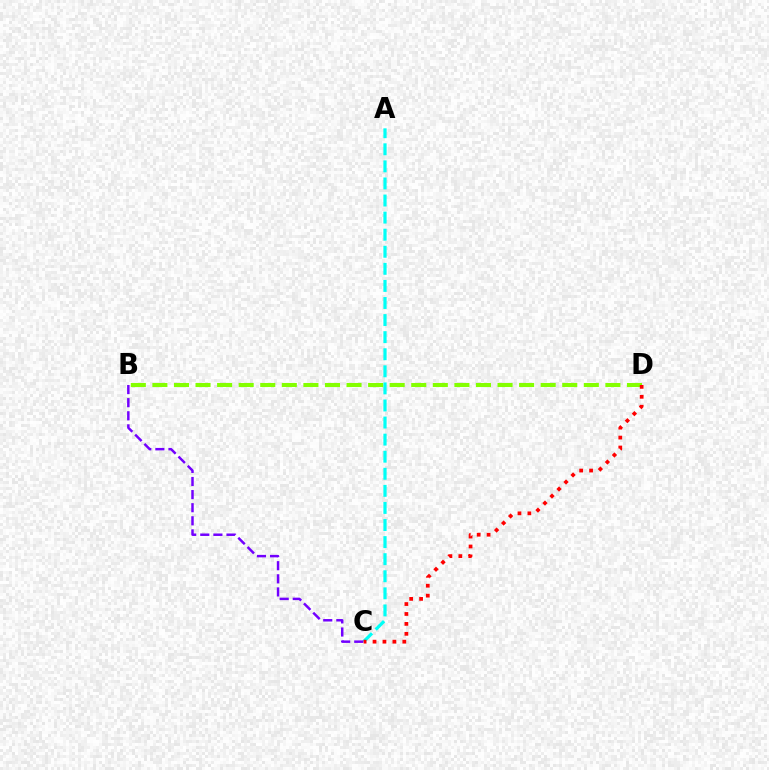{('A', 'C'): [{'color': '#00fff6', 'line_style': 'dashed', 'thickness': 2.32}], ('B', 'D'): [{'color': '#84ff00', 'line_style': 'dashed', 'thickness': 2.93}], ('B', 'C'): [{'color': '#7200ff', 'line_style': 'dashed', 'thickness': 1.78}], ('C', 'D'): [{'color': '#ff0000', 'line_style': 'dotted', 'thickness': 2.7}]}